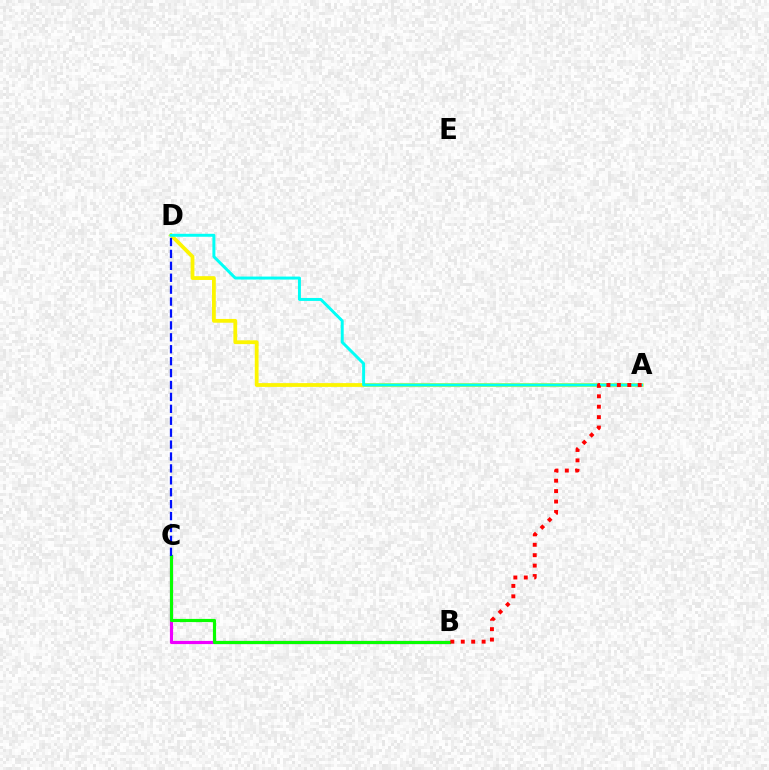{('B', 'C'): [{'color': '#ee00ff', 'line_style': 'solid', 'thickness': 2.28}, {'color': '#08ff00', 'line_style': 'solid', 'thickness': 2.28}], ('A', 'D'): [{'color': '#fcf500', 'line_style': 'solid', 'thickness': 2.73}, {'color': '#00fff6', 'line_style': 'solid', 'thickness': 2.13}], ('C', 'D'): [{'color': '#0010ff', 'line_style': 'dashed', 'thickness': 1.62}], ('A', 'B'): [{'color': '#ff0000', 'line_style': 'dotted', 'thickness': 2.83}]}